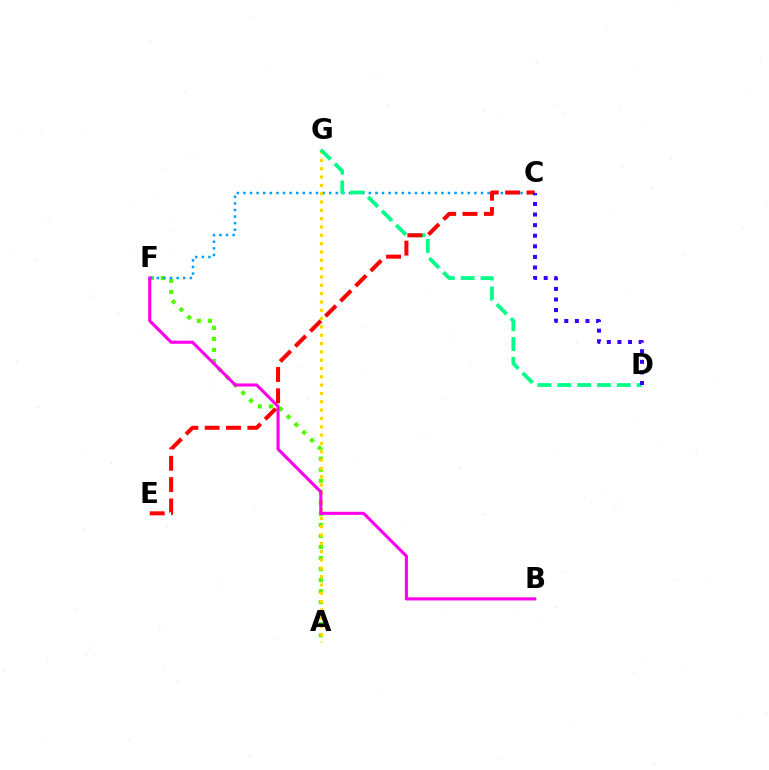{('A', 'F'): [{'color': '#4fff00', 'line_style': 'dotted', 'thickness': 3.0}], ('C', 'F'): [{'color': '#009eff', 'line_style': 'dotted', 'thickness': 1.79}], ('A', 'G'): [{'color': '#ffd500', 'line_style': 'dotted', 'thickness': 2.26}], ('D', 'G'): [{'color': '#00ff86', 'line_style': 'dashed', 'thickness': 2.69}], ('B', 'F'): [{'color': '#ff00ed', 'line_style': 'solid', 'thickness': 2.23}], ('C', 'E'): [{'color': '#ff0000', 'line_style': 'dashed', 'thickness': 2.9}], ('C', 'D'): [{'color': '#3700ff', 'line_style': 'dotted', 'thickness': 2.88}]}